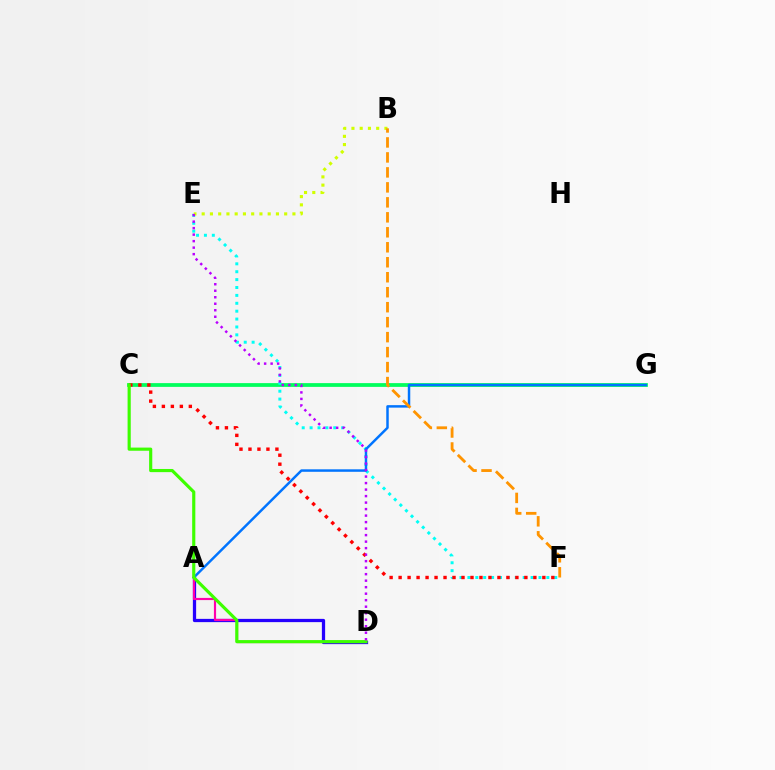{('C', 'G'): [{'color': '#00ff5c', 'line_style': 'solid', 'thickness': 2.71}], ('E', 'F'): [{'color': '#00fff6', 'line_style': 'dotted', 'thickness': 2.14}], ('A', 'D'): [{'color': '#2500ff', 'line_style': 'solid', 'thickness': 2.35}, {'color': '#ff00ac', 'line_style': 'solid', 'thickness': 1.57}], ('A', 'G'): [{'color': '#0074ff', 'line_style': 'solid', 'thickness': 1.78}], ('C', 'F'): [{'color': '#ff0000', 'line_style': 'dotted', 'thickness': 2.44}], ('B', 'E'): [{'color': '#d1ff00', 'line_style': 'dotted', 'thickness': 2.24}], ('C', 'D'): [{'color': '#3dff00', 'line_style': 'solid', 'thickness': 2.27}], ('D', 'E'): [{'color': '#b900ff', 'line_style': 'dotted', 'thickness': 1.77}], ('B', 'F'): [{'color': '#ff9400', 'line_style': 'dashed', 'thickness': 2.03}]}